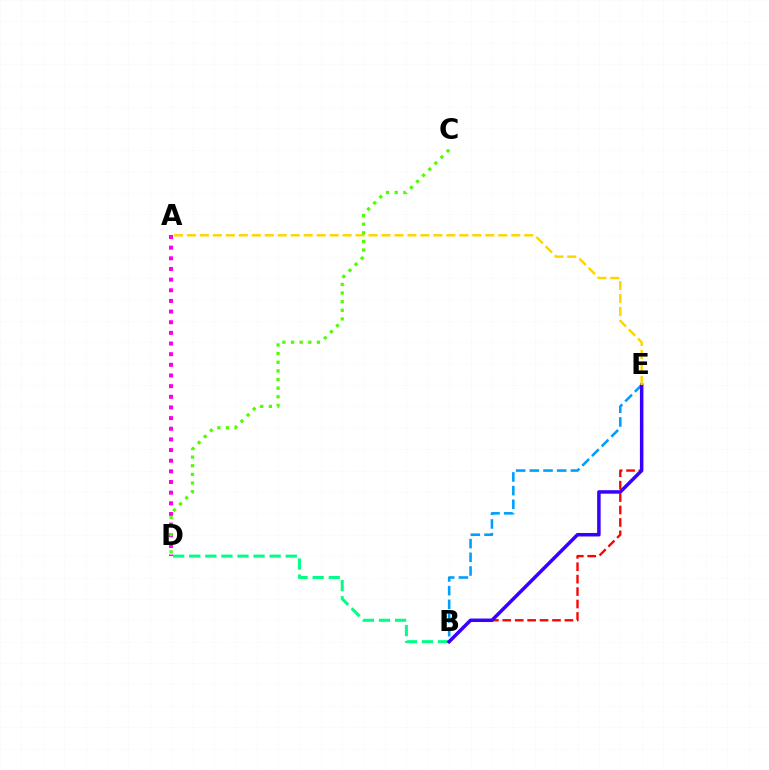{('B', 'E'): [{'color': '#009eff', 'line_style': 'dashed', 'thickness': 1.86}, {'color': '#ff0000', 'line_style': 'dashed', 'thickness': 1.69}, {'color': '#3700ff', 'line_style': 'solid', 'thickness': 2.52}], ('B', 'D'): [{'color': '#00ff86', 'line_style': 'dashed', 'thickness': 2.19}], ('A', 'D'): [{'color': '#ff00ed', 'line_style': 'dotted', 'thickness': 2.89}], ('A', 'E'): [{'color': '#ffd500', 'line_style': 'dashed', 'thickness': 1.76}], ('C', 'D'): [{'color': '#4fff00', 'line_style': 'dotted', 'thickness': 2.35}]}